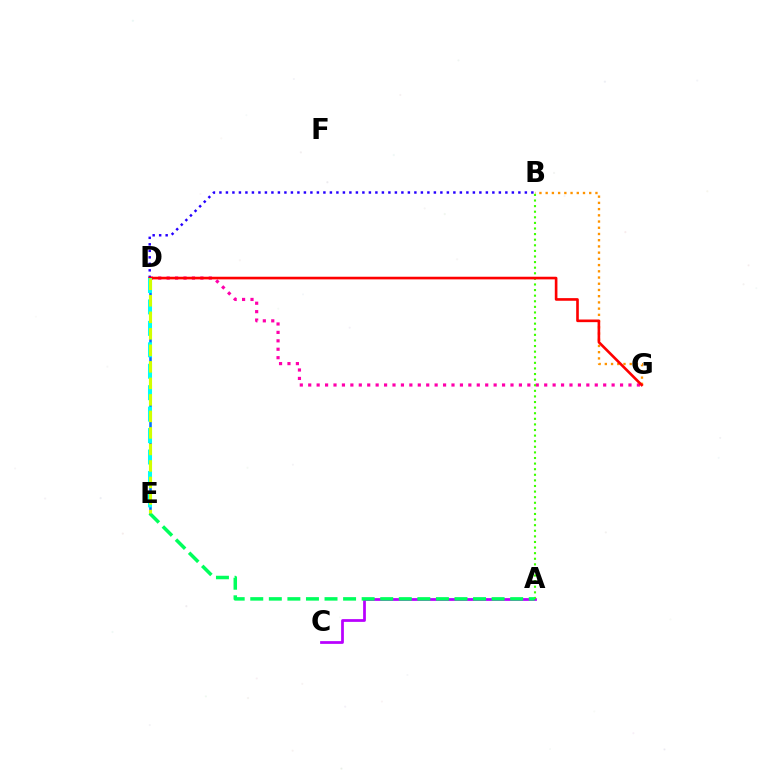{('A', 'C'): [{'color': '#b900ff', 'line_style': 'solid', 'thickness': 1.98}], ('D', 'E'): [{'color': '#0074ff', 'line_style': 'solid', 'thickness': 1.86}, {'color': '#00fff6', 'line_style': 'dashed', 'thickness': 2.91}, {'color': '#d1ff00', 'line_style': 'dashed', 'thickness': 2.24}], ('B', 'G'): [{'color': '#ff9400', 'line_style': 'dotted', 'thickness': 1.69}], ('D', 'G'): [{'color': '#ff00ac', 'line_style': 'dotted', 'thickness': 2.29}, {'color': '#ff0000', 'line_style': 'solid', 'thickness': 1.9}], ('B', 'D'): [{'color': '#2500ff', 'line_style': 'dotted', 'thickness': 1.77}], ('A', 'B'): [{'color': '#3dff00', 'line_style': 'dotted', 'thickness': 1.52}], ('A', 'E'): [{'color': '#00ff5c', 'line_style': 'dashed', 'thickness': 2.52}]}